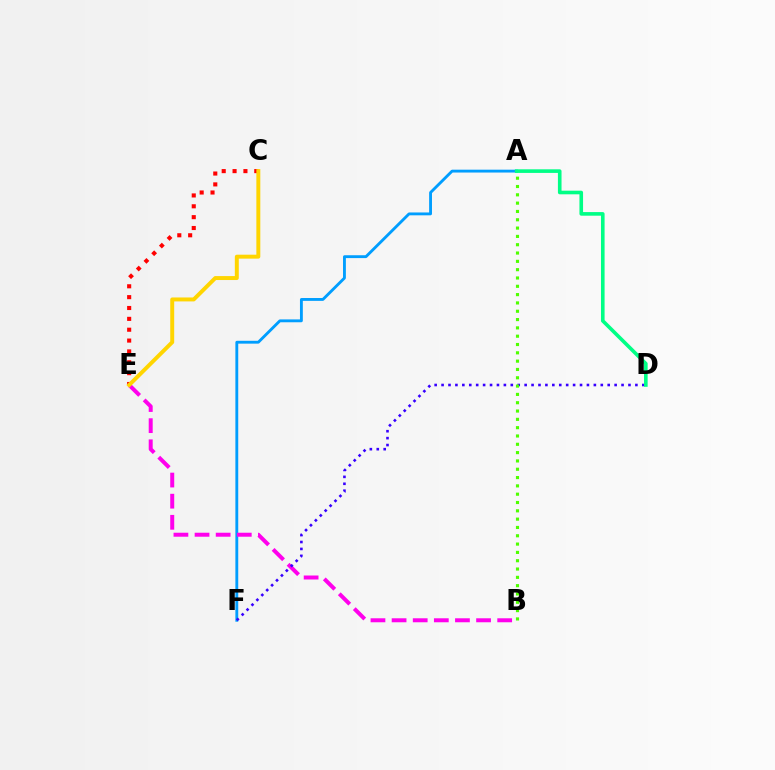{('A', 'F'): [{'color': '#009eff', 'line_style': 'solid', 'thickness': 2.05}], ('B', 'E'): [{'color': '#ff00ed', 'line_style': 'dashed', 'thickness': 2.87}], ('D', 'F'): [{'color': '#3700ff', 'line_style': 'dotted', 'thickness': 1.88}], ('A', 'B'): [{'color': '#4fff00', 'line_style': 'dotted', 'thickness': 2.26}], ('A', 'D'): [{'color': '#00ff86', 'line_style': 'solid', 'thickness': 2.6}], ('C', 'E'): [{'color': '#ff0000', 'line_style': 'dotted', 'thickness': 2.95}, {'color': '#ffd500', 'line_style': 'solid', 'thickness': 2.84}]}